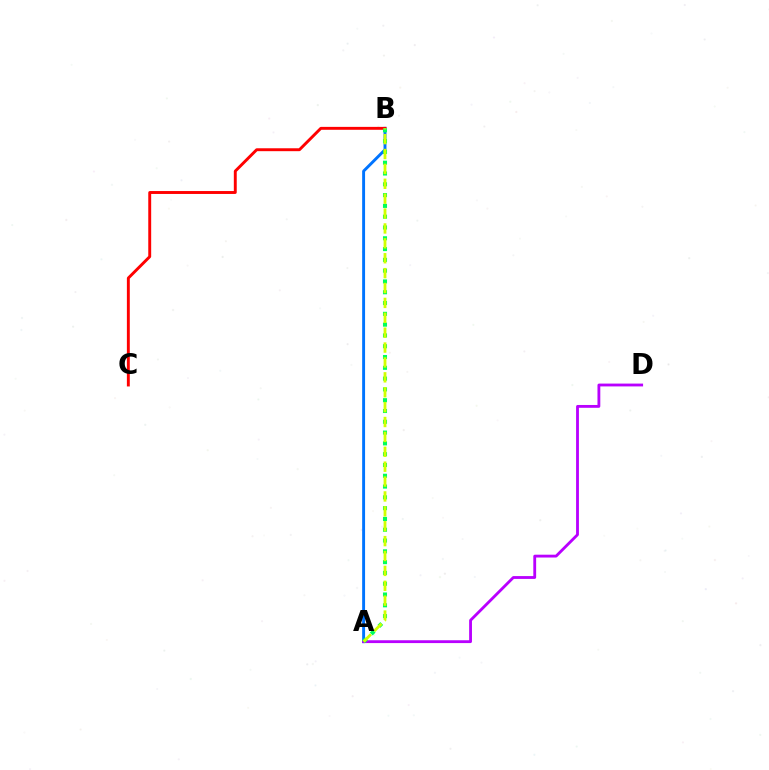{('A', 'B'): [{'color': '#0074ff', 'line_style': 'solid', 'thickness': 2.1}, {'color': '#00ff5c', 'line_style': 'dotted', 'thickness': 2.93}, {'color': '#d1ff00', 'line_style': 'dashed', 'thickness': 2.02}], ('B', 'C'): [{'color': '#ff0000', 'line_style': 'solid', 'thickness': 2.1}], ('A', 'D'): [{'color': '#b900ff', 'line_style': 'solid', 'thickness': 2.04}]}